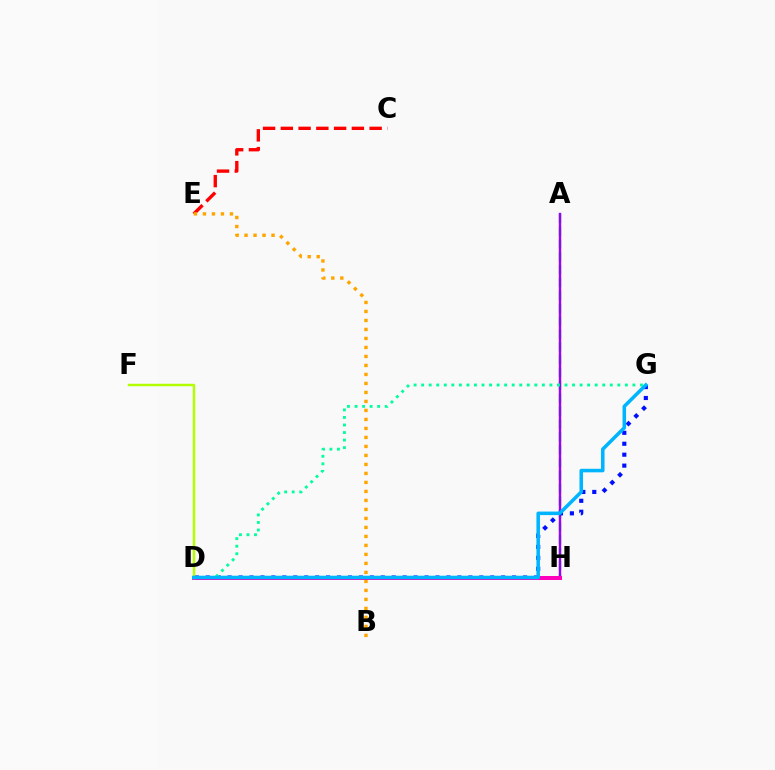{('C', 'E'): [{'color': '#ff0000', 'line_style': 'dashed', 'thickness': 2.41}], ('B', 'E'): [{'color': '#ffa500', 'line_style': 'dotted', 'thickness': 2.44}], ('A', 'H'): [{'color': '#08ff00', 'line_style': 'dashed', 'thickness': 1.75}, {'color': '#9b00ff', 'line_style': 'solid', 'thickness': 1.73}], ('D', 'G'): [{'color': '#0010ff', 'line_style': 'dotted', 'thickness': 2.97}, {'color': '#00ff9d', 'line_style': 'dotted', 'thickness': 2.05}, {'color': '#00b5ff', 'line_style': 'solid', 'thickness': 2.55}], ('D', 'H'): [{'color': '#ff00bd', 'line_style': 'solid', 'thickness': 2.88}], ('D', 'F'): [{'color': '#b3ff00', 'line_style': 'solid', 'thickness': 1.78}]}